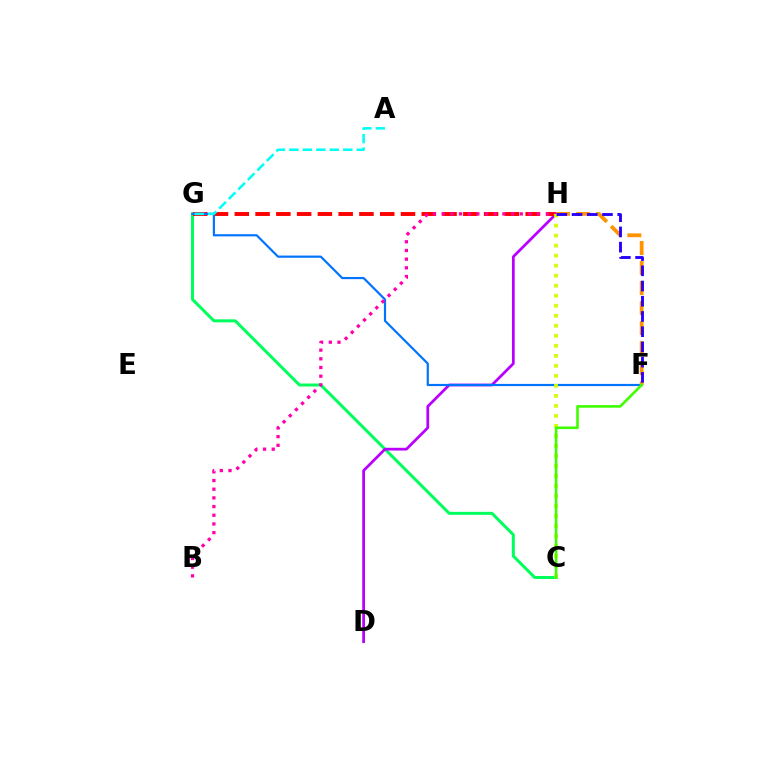{('C', 'G'): [{'color': '#00ff5c', 'line_style': 'solid', 'thickness': 2.16}], ('D', 'H'): [{'color': '#b900ff', 'line_style': 'solid', 'thickness': 1.98}], ('G', 'H'): [{'color': '#ff0000', 'line_style': 'dashed', 'thickness': 2.82}], ('F', 'G'): [{'color': '#0074ff', 'line_style': 'solid', 'thickness': 1.57}], ('F', 'H'): [{'color': '#ff9400', 'line_style': 'dashed', 'thickness': 2.72}, {'color': '#2500ff', 'line_style': 'dashed', 'thickness': 2.07}], ('B', 'H'): [{'color': '#ff00ac', 'line_style': 'dotted', 'thickness': 2.36}], ('C', 'H'): [{'color': '#d1ff00', 'line_style': 'dotted', 'thickness': 2.72}], ('C', 'F'): [{'color': '#3dff00', 'line_style': 'solid', 'thickness': 1.87}], ('A', 'G'): [{'color': '#00fff6', 'line_style': 'dashed', 'thickness': 1.83}]}